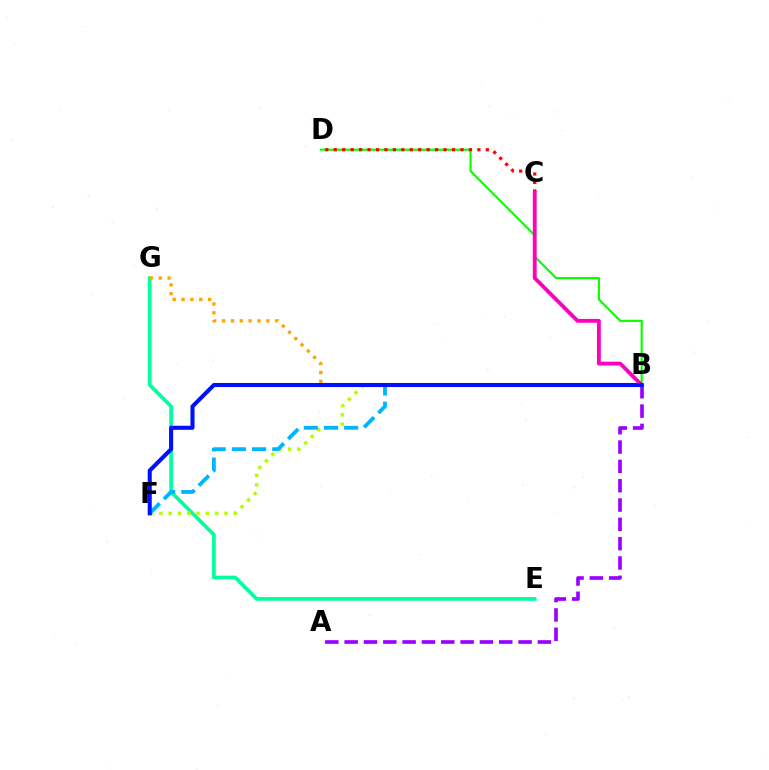{('B', 'D'): [{'color': '#08ff00', 'line_style': 'solid', 'thickness': 1.56}], ('C', 'D'): [{'color': '#ff0000', 'line_style': 'dotted', 'thickness': 2.3}], ('B', 'C'): [{'color': '#ff00bd', 'line_style': 'solid', 'thickness': 2.76}], ('A', 'B'): [{'color': '#9b00ff', 'line_style': 'dashed', 'thickness': 2.63}], ('E', 'G'): [{'color': '#00ff9d', 'line_style': 'solid', 'thickness': 2.66}], ('B', 'F'): [{'color': '#b3ff00', 'line_style': 'dotted', 'thickness': 2.53}, {'color': '#00b5ff', 'line_style': 'dashed', 'thickness': 2.74}, {'color': '#0010ff', 'line_style': 'solid', 'thickness': 2.93}], ('B', 'G'): [{'color': '#ffa500', 'line_style': 'dotted', 'thickness': 2.4}]}